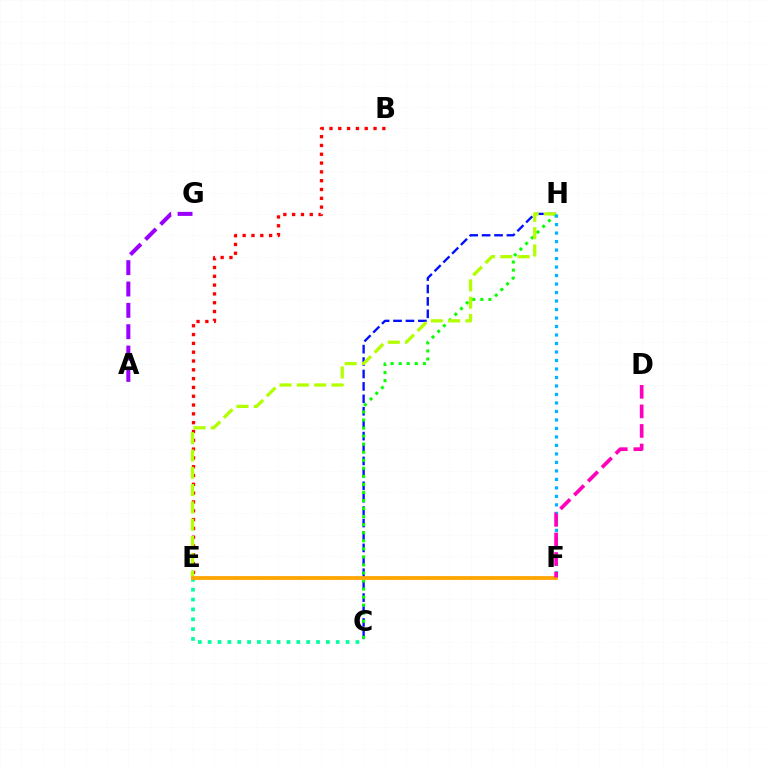{('C', 'E'): [{'color': '#00ff9d', 'line_style': 'dotted', 'thickness': 2.68}], ('C', 'H'): [{'color': '#0010ff', 'line_style': 'dashed', 'thickness': 1.69}, {'color': '#08ff00', 'line_style': 'dotted', 'thickness': 2.19}], ('A', 'G'): [{'color': '#9b00ff', 'line_style': 'dashed', 'thickness': 2.9}], ('B', 'E'): [{'color': '#ff0000', 'line_style': 'dotted', 'thickness': 2.39}], ('E', 'H'): [{'color': '#b3ff00', 'line_style': 'dashed', 'thickness': 2.35}], ('E', 'F'): [{'color': '#ffa500', 'line_style': 'solid', 'thickness': 2.73}], ('F', 'H'): [{'color': '#00b5ff', 'line_style': 'dotted', 'thickness': 2.31}], ('D', 'F'): [{'color': '#ff00bd', 'line_style': 'dashed', 'thickness': 2.66}]}